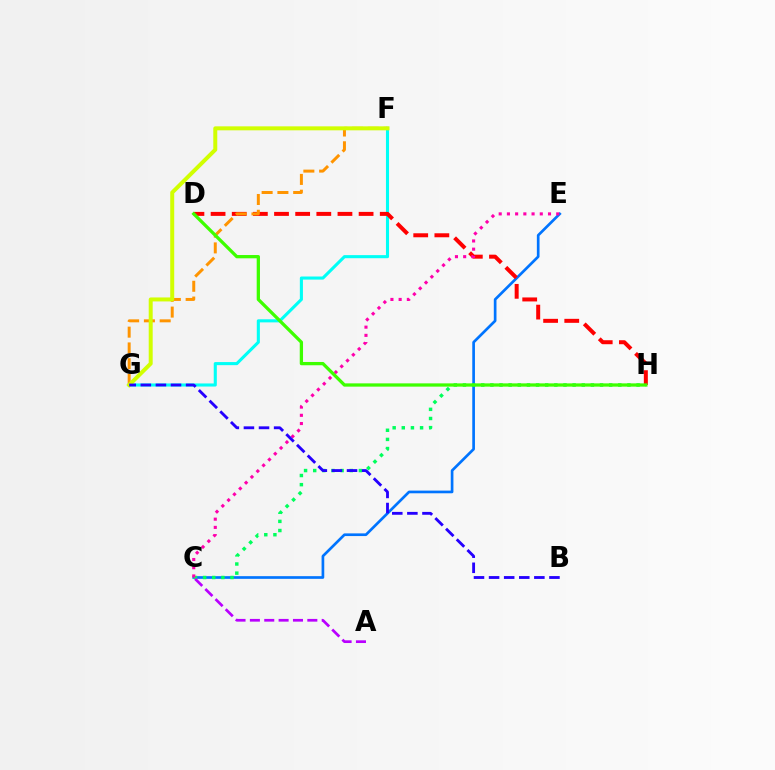{('C', 'E'): [{'color': '#0074ff', 'line_style': 'solid', 'thickness': 1.93}, {'color': '#ff00ac', 'line_style': 'dotted', 'thickness': 2.23}], ('C', 'H'): [{'color': '#00ff5c', 'line_style': 'dotted', 'thickness': 2.48}], ('F', 'G'): [{'color': '#00fff6', 'line_style': 'solid', 'thickness': 2.22}, {'color': '#ff9400', 'line_style': 'dashed', 'thickness': 2.14}, {'color': '#d1ff00', 'line_style': 'solid', 'thickness': 2.87}], ('D', 'H'): [{'color': '#ff0000', 'line_style': 'dashed', 'thickness': 2.87}, {'color': '#3dff00', 'line_style': 'solid', 'thickness': 2.36}], ('A', 'C'): [{'color': '#b900ff', 'line_style': 'dashed', 'thickness': 1.95}], ('B', 'G'): [{'color': '#2500ff', 'line_style': 'dashed', 'thickness': 2.05}]}